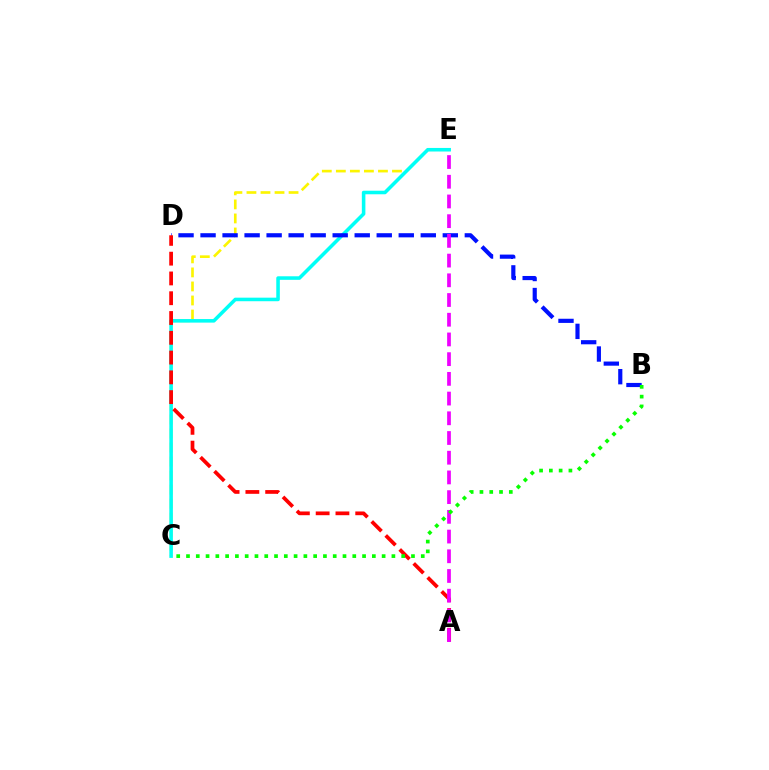{('C', 'E'): [{'color': '#fcf500', 'line_style': 'dashed', 'thickness': 1.91}, {'color': '#00fff6', 'line_style': 'solid', 'thickness': 2.56}], ('B', 'D'): [{'color': '#0010ff', 'line_style': 'dashed', 'thickness': 2.99}], ('A', 'D'): [{'color': '#ff0000', 'line_style': 'dashed', 'thickness': 2.69}], ('A', 'E'): [{'color': '#ee00ff', 'line_style': 'dashed', 'thickness': 2.68}], ('B', 'C'): [{'color': '#08ff00', 'line_style': 'dotted', 'thickness': 2.66}]}